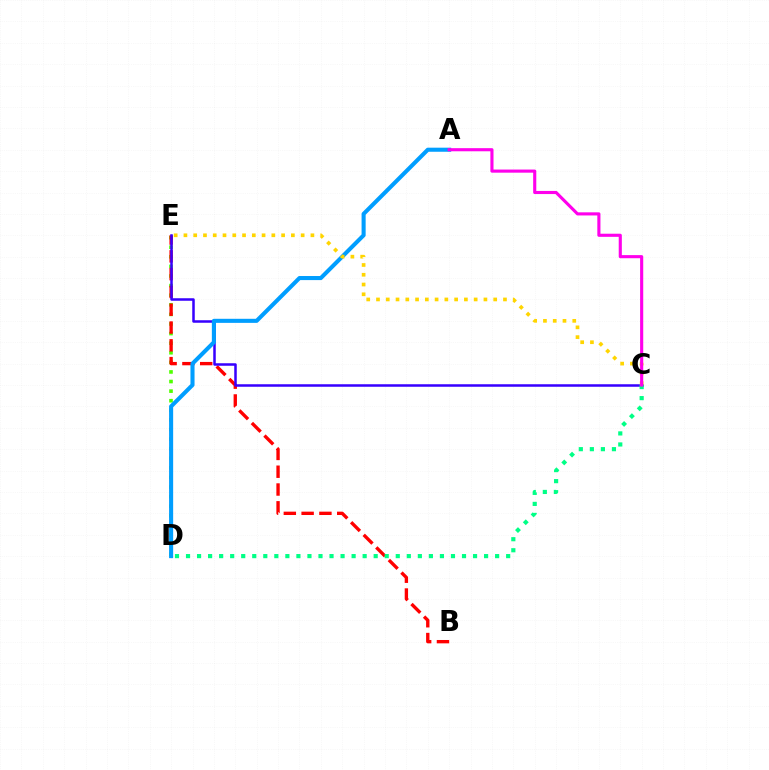{('D', 'E'): [{'color': '#4fff00', 'line_style': 'dotted', 'thickness': 2.61}], ('B', 'E'): [{'color': '#ff0000', 'line_style': 'dashed', 'thickness': 2.42}], ('C', 'E'): [{'color': '#3700ff', 'line_style': 'solid', 'thickness': 1.81}, {'color': '#ffd500', 'line_style': 'dotted', 'thickness': 2.65}], ('C', 'D'): [{'color': '#00ff86', 'line_style': 'dotted', 'thickness': 3.0}], ('A', 'D'): [{'color': '#009eff', 'line_style': 'solid', 'thickness': 2.94}], ('A', 'C'): [{'color': '#ff00ed', 'line_style': 'solid', 'thickness': 2.25}]}